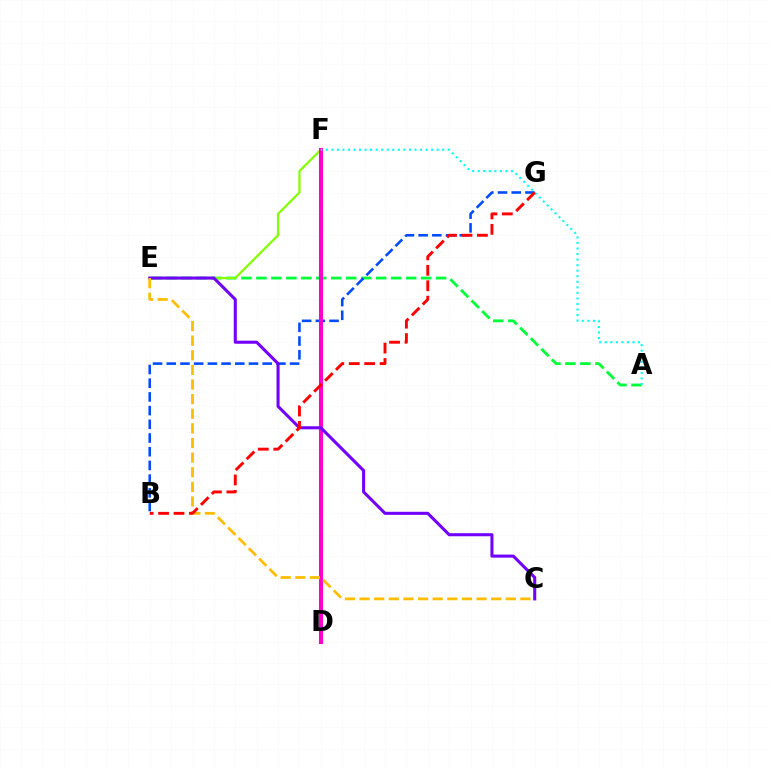{('A', 'E'): [{'color': '#00ff39', 'line_style': 'dashed', 'thickness': 2.03}], ('B', 'G'): [{'color': '#004bff', 'line_style': 'dashed', 'thickness': 1.86}, {'color': '#ff0000', 'line_style': 'dashed', 'thickness': 2.1}], ('E', 'F'): [{'color': '#84ff00', 'line_style': 'solid', 'thickness': 1.61}], ('D', 'F'): [{'color': '#ff00cf', 'line_style': 'solid', 'thickness': 2.93}], ('C', 'E'): [{'color': '#7200ff', 'line_style': 'solid', 'thickness': 2.21}, {'color': '#ffbd00', 'line_style': 'dashed', 'thickness': 1.99}], ('A', 'F'): [{'color': '#00fff6', 'line_style': 'dotted', 'thickness': 1.51}]}